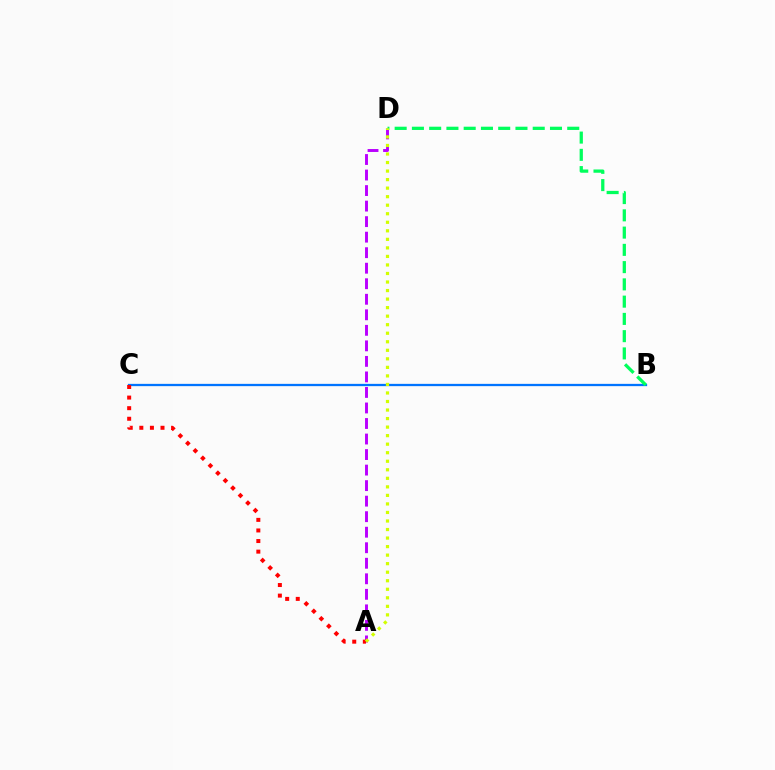{('A', 'D'): [{'color': '#b900ff', 'line_style': 'dashed', 'thickness': 2.11}, {'color': '#d1ff00', 'line_style': 'dotted', 'thickness': 2.32}], ('B', 'C'): [{'color': '#0074ff', 'line_style': 'solid', 'thickness': 1.64}], ('B', 'D'): [{'color': '#00ff5c', 'line_style': 'dashed', 'thickness': 2.34}], ('A', 'C'): [{'color': '#ff0000', 'line_style': 'dotted', 'thickness': 2.88}]}